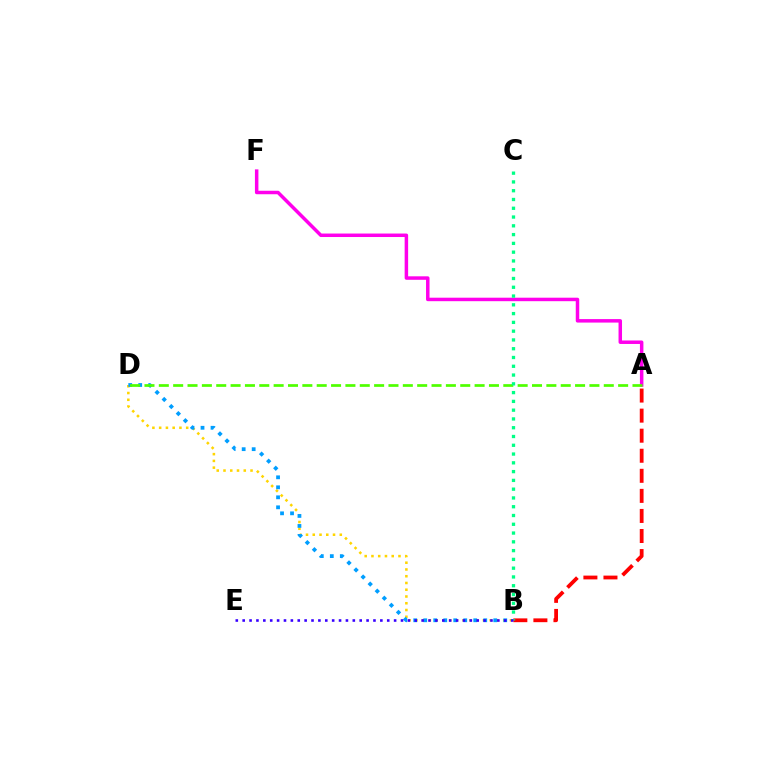{('B', 'D'): [{'color': '#ffd500', 'line_style': 'dotted', 'thickness': 1.84}, {'color': '#009eff', 'line_style': 'dotted', 'thickness': 2.72}], ('A', 'B'): [{'color': '#ff0000', 'line_style': 'dashed', 'thickness': 2.73}], ('A', 'F'): [{'color': '#ff00ed', 'line_style': 'solid', 'thickness': 2.51}], ('A', 'D'): [{'color': '#4fff00', 'line_style': 'dashed', 'thickness': 1.95}], ('B', 'C'): [{'color': '#00ff86', 'line_style': 'dotted', 'thickness': 2.39}], ('B', 'E'): [{'color': '#3700ff', 'line_style': 'dotted', 'thickness': 1.87}]}